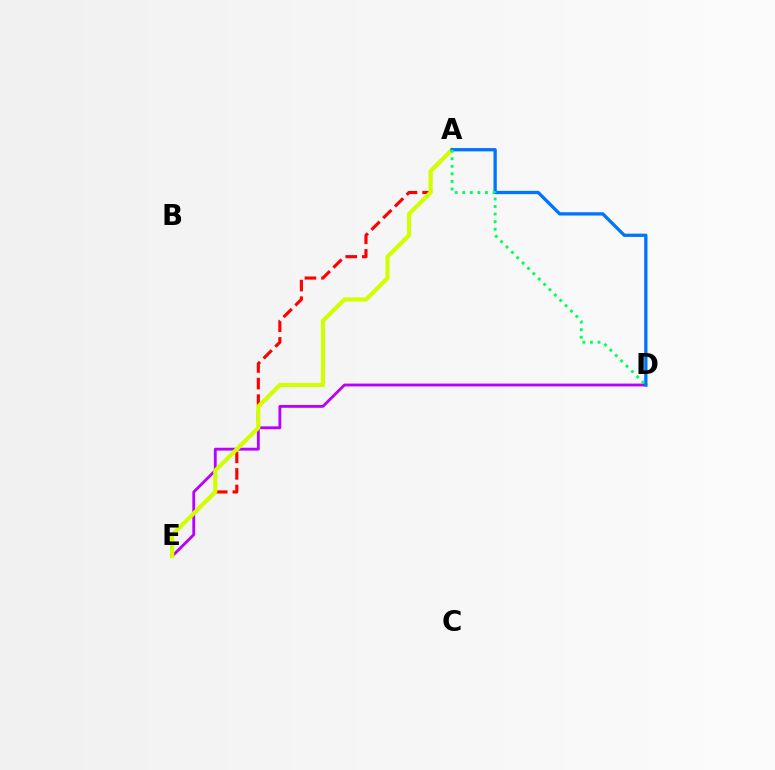{('A', 'E'): [{'color': '#ff0000', 'line_style': 'dashed', 'thickness': 2.25}, {'color': '#d1ff00', 'line_style': 'solid', 'thickness': 2.96}], ('D', 'E'): [{'color': '#b900ff', 'line_style': 'solid', 'thickness': 2.04}], ('A', 'D'): [{'color': '#0074ff', 'line_style': 'solid', 'thickness': 2.37}, {'color': '#00ff5c', 'line_style': 'dotted', 'thickness': 2.06}]}